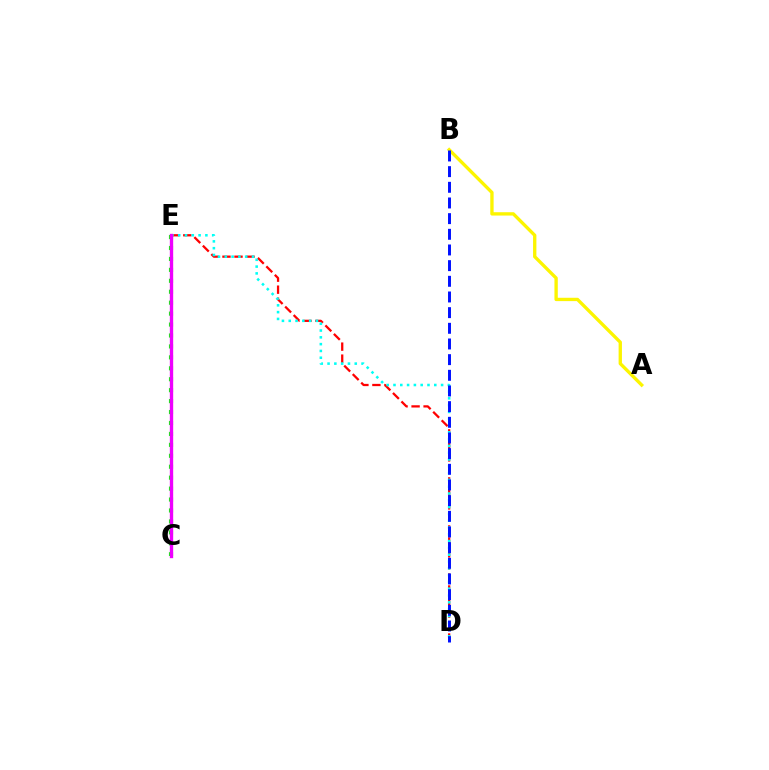{('A', 'B'): [{'color': '#fcf500', 'line_style': 'solid', 'thickness': 2.4}], ('D', 'E'): [{'color': '#ff0000', 'line_style': 'dashed', 'thickness': 1.63}, {'color': '#00fff6', 'line_style': 'dotted', 'thickness': 1.85}], ('C', 'E'): [{'color': '#08ff00', 'line_style': 'dotted', 'thickness': 2.97}, {'color': '#ee00ff', 'line_style': 'solid', 'thickness': 2.41}], ('B', 'D'): [{'color': '#0010ff', 'line_style': 'dashed', 'thickness': 2.13}]}